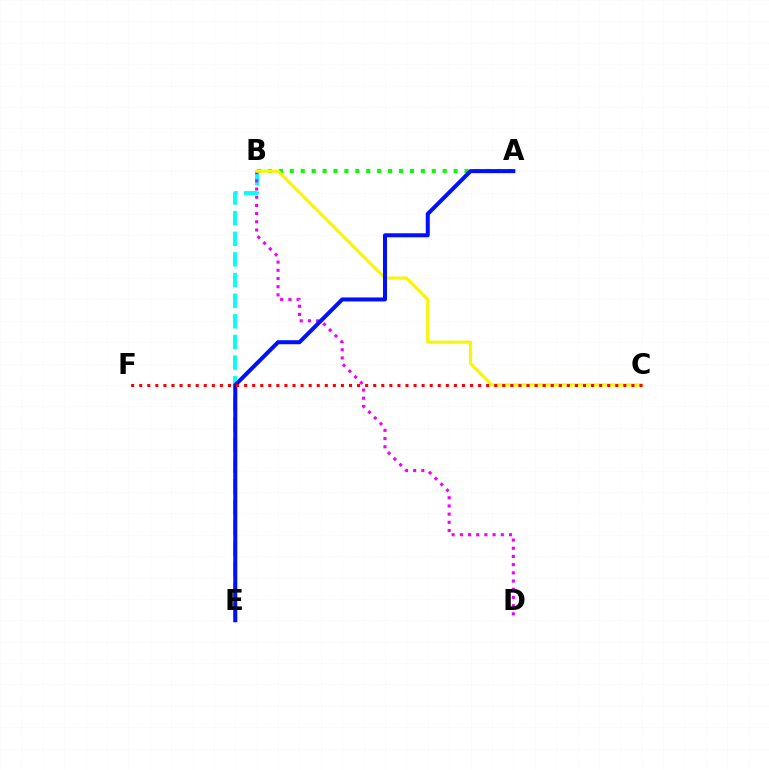{('A', 'B'): [{'color': '#08ff00', 'line_style': 'dotted', 'thickness': 2.97}], ('B', 'E'): [{'color': '#00fff6', 'line_style': 'dashed', 'thickness': 2.8}], ('B', 'D'): [{'color': '#ee00ff', 'line_style': 'dotted', 'thickness': 2.23}], ('B', 'C'): [{'color': '#fcf500', 'line_style': 'solid', 'thickness': 2.25}], ('A', 'E'): [{'color': '#0010ff', 'line_style': 'solid', 'thickness': 2.9}], ('C', 'F'): [{'color': '#ff0000', 'line_style': 'dotted', 'thickness': 2.19}]}